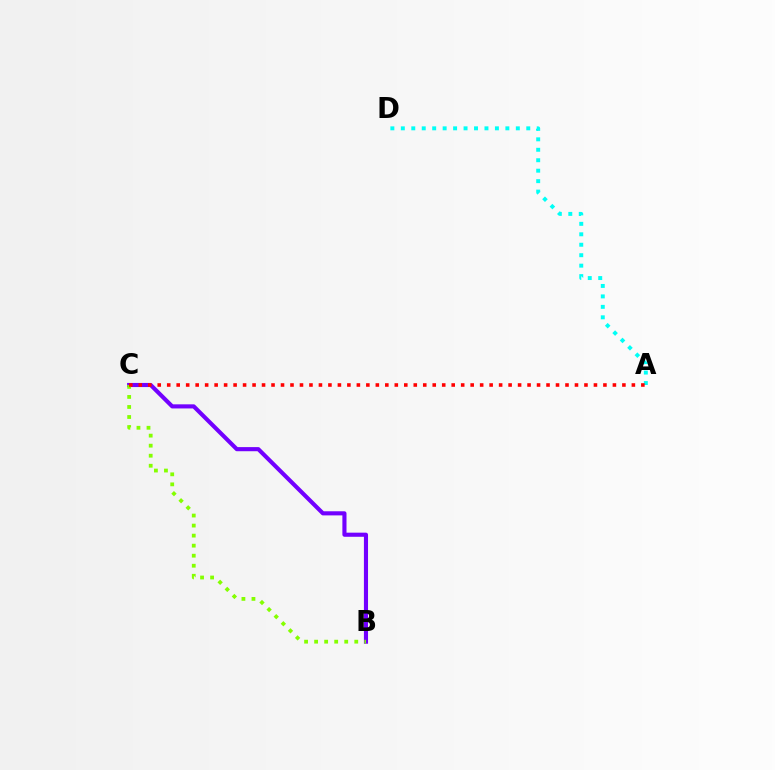{('A', 'D'): [{'color': '#00fff6', 'line_style': 'dotted', 'thickness': 2.84}], ('B', 'C'): [{'color': '#7200ff', 'line_style': 'solid', 'thickness': 2.96}, {'color': '#84ff00', 'line_style': 'dotted', 'thickness': 2.73}], ('A', 'C'): [{'color': '#ff0000', 'line_style': 'dotted', 'thickness': 2.58}]}